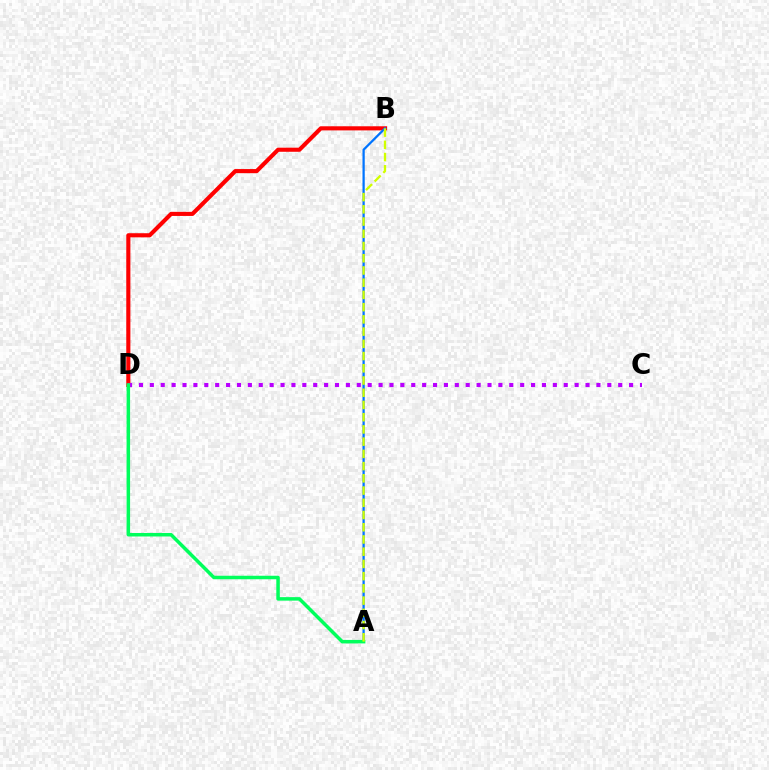{('B', 'D'): [{'color': '#ff0000', 'line_style': 'solid', 'thickness': 2.96}], ('C', 'D'): [{'color': '#b900ff', 'line_style': 'dotted', 'thickness': 2.96}], ('A', 'B'): [{'color': '#0074ff', 'line_style': 'solid', 'thickness': 1.62}, {'color': '#d1ff00', 'line_style': 'dashed', 'thickness': 1.66}], ('A', 'D'): [{'color': '#00ff5c', 'line_style': 'solid', 'thickness': 2.52}]}